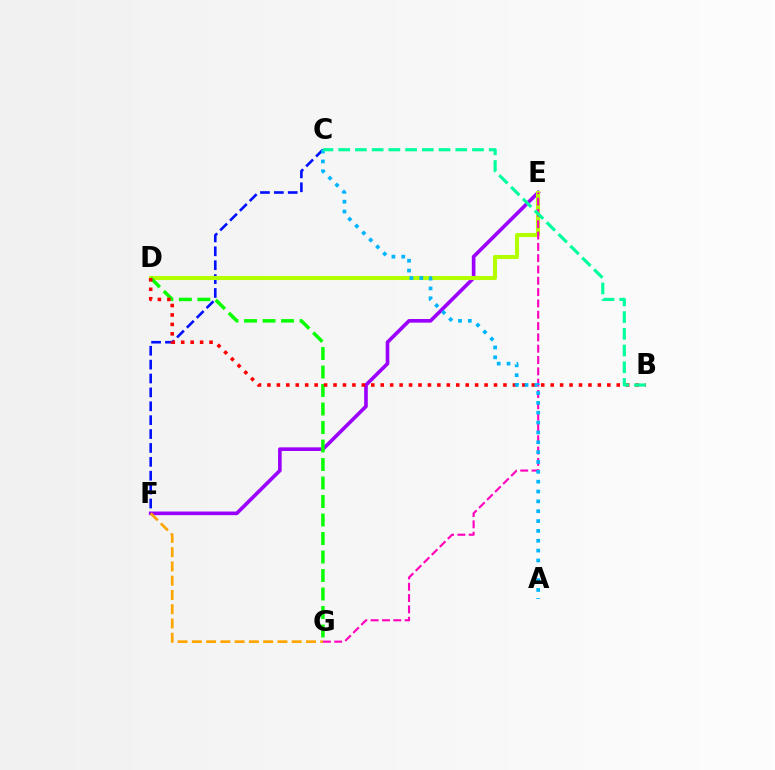{('C', 'F'): [{'color': '#0010ff', 'line_style': 'dashed', 'thickness': 1.89}], ('E', 'F'): [{'color': '#9b00ff', 'line_style': 'solid', 'thickness': 2.61}], ('D', 'E'): [{'color': '#b3ff00', 'line_style': 'solid', 'thickness': 2.94}], ('E', 'G'): [{'color': '#ff00bd', 'line_style': 'dashed', 'thickness': 1.54}], ('D', 'G'): [{'color': '#08ff00', 'line_style': 'dashed', 'thickness': 2.51}], ('F', 'G'): [{'color': '#ffa500', 'line_style': 'dashed', 'thickness': 1.94}], ('B', 'D'): [{'color': '#ff0000', 'line_style': 'dotted', 'thickness': 2.57}], ('A', 'C'): [{'color': '#00b5ff', 'line_style': 'dotted', 'thickness': 2.68}], ('B', 'C'): [{'color': '#00ff9d', 'line_style': 'dashed', 'thickness': 2.27}]}